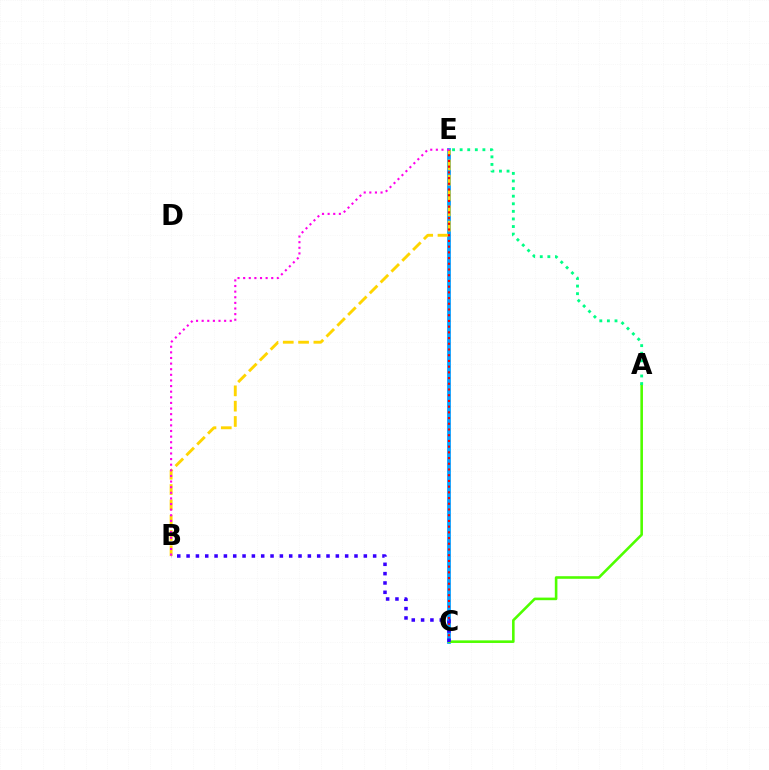{('C', 'E'): [{'color': '#009eff', 'line_style': 'solid', 'thickness': 2.69}, {'color': '#ff0000', 'line_style': 'dotted', 'thickness': 1.55}], ('B', 'E'): [{'color': '#ffd500', 'line_style': 'dashed', 'thickness': 2.08}, {'color': '#ff00ed', 'line_style': 'dotted', 'thickness': 1.53}], ('A', 'C'): [{'color': '#4fff00', 'line_style': 'solid', 'thickness': 1.87}], ('B', 'C'): [{'color': '#3700ff', 'line_style': 'dotted', 'thickness': 2.53}], ('A', 'E'): [{'color': '#00ff86', 'line_style': 'dotted', 'thickness': 2.06}]}